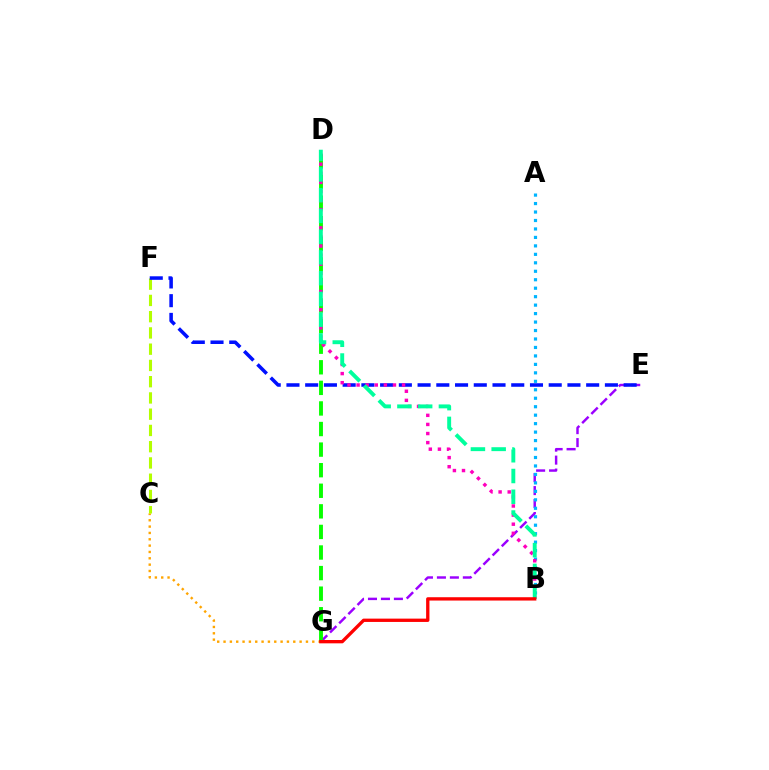{('C', 'G'): [{'color': '#ffa500', 'line_style': 'dotted', 'thickness': 1.72}], ('E', 'G'): [{'color': '#9b00ff', 'line_style': 'dashed', 'thickness': 1.76}], ('A', 'B'): [{'color': '#00b5ff', 'line_style': 'dotted', 'thickness': 2.3}], ('D', 'G'): [{'color': '#08ff00', 'line_style': 'dashed', 'thickness': 2.8}], ('C', 'F'): [{'color': '#b3ff00', 'line_style': 'dashed', 'thickness': 2.21}], ('E', 'F'): [{'color': '#0010ff', 'line_style': 'dashed', 'thickness': 2.54}], ('B', 'D'): [{'color': '#ff00bd', 'line_style': 'dotted', 'thickness': 2.47}, {'color': '#00ff9d', 'line_style': 'dashed', 'thickness': 2.82}], ('B', 'G'): [{'color': '#ff0000', 'line_style': 'solid', 'thickness': 2.39}]}